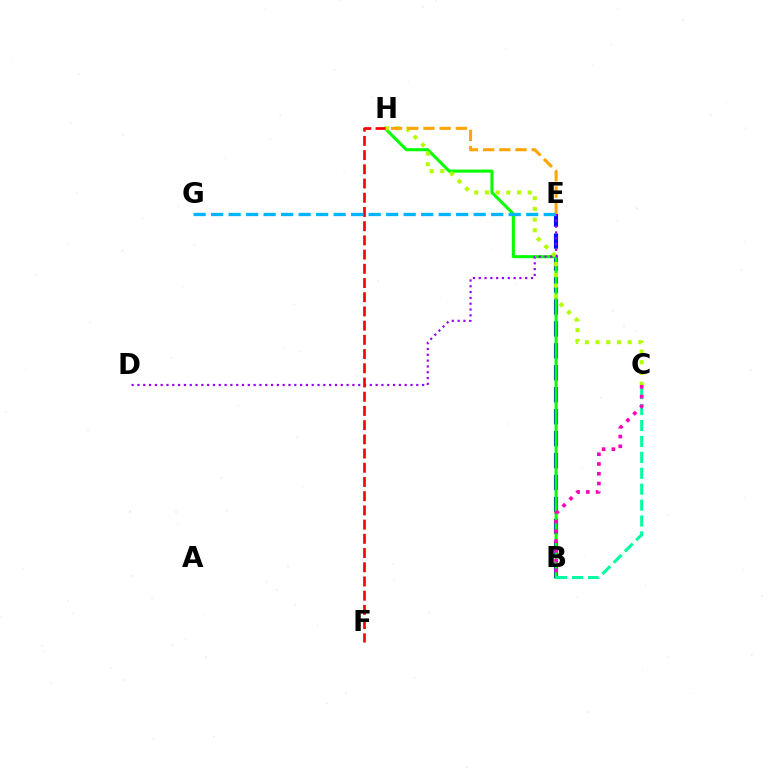{('B', 'E'): [{'color': '#0010ff', 'line_style': 'dashed', 'thickness': 2.98}], ('B', 'H'): [{'color': '#08ff00', 'line_style': 'solid', 'thickness': 2.2}], ('D', 'E'): [{'color': '#9b00ff', 'line_style': 'dotted', 'thickness': 1.58}], ('C', 'H'): [{'color': '#b3ff00', 'line_style': 'dotted', 'thickness': 2.91}], ('B', 'C'): [{'color': '#00ff9d', 'line_style': 'dashed', 'thickness': 2.16}, {'color': '#ff00bd', 'line_style': 'dotted', 'thickness': 2.65}], ('E', 'H'): [{'color': '#ffa500', 'line_style': 'dashed', 'thickness': 2.2}], ('F', 'H'): [{'color': '#ff0000', 'line_style': 'dashed', 'thickness': 1.93}], ('E', 'G'): [{'color': '#00b5ff', 'line_style': 'dashed', 'thickness': 2.38}]}